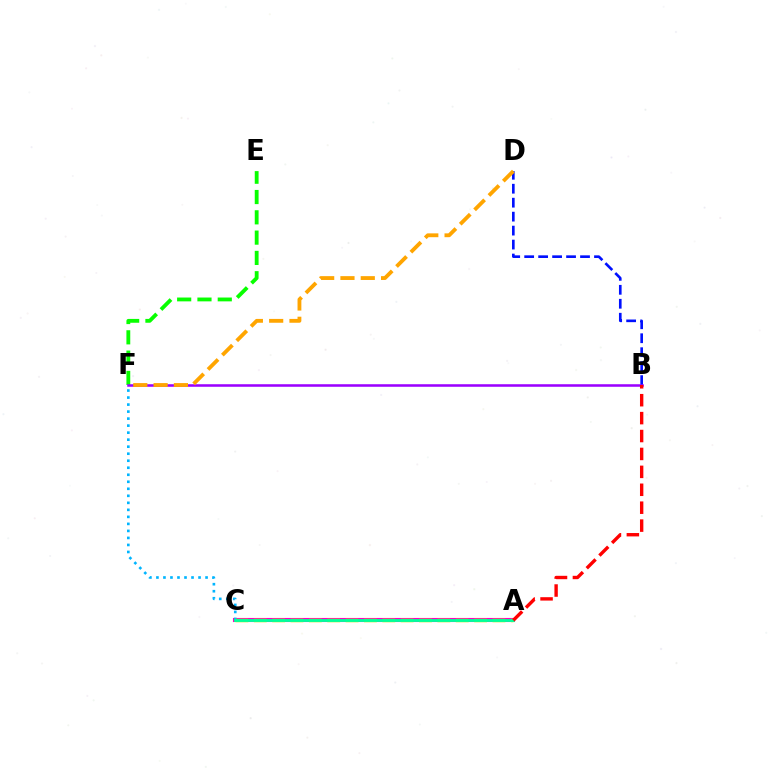{('B', 'D'): [{'color': '#0010ff', 'line_style': 'dashed', 'thickness': 1.9}], ('A', 'C'): [{'color': '#ff00bd', 'line_style': 'solid', 'thickness': 2.95}, {'color': '#b3ff00', 'line_style': 'dashed', 'thickness': 2.49}, {'color': '#00ff9d', 'line_style': 'solid', 'thickness': 2.05}], ('E', 'F'): [{'color': '#08ff00', 'line_style': 'dashed', 'thickness': 2.76}], ('C', 'F'): [{'color': '#00b5ff', 'line_style': 'dotted', 'thickness': 1.91}], ('B', 'F'): [{'color': '#9b00ff', 'line_style': 'solid', 'thickness': 1.83}], ('A', 'B'): [{'color': '#ff0000', 'line_style': 'dashed', 'thickness': 2.43}], ('D', 'F'): [{'color': '#ffa500', 'line_style': 'dashed', 'thickness': 2.76}]}